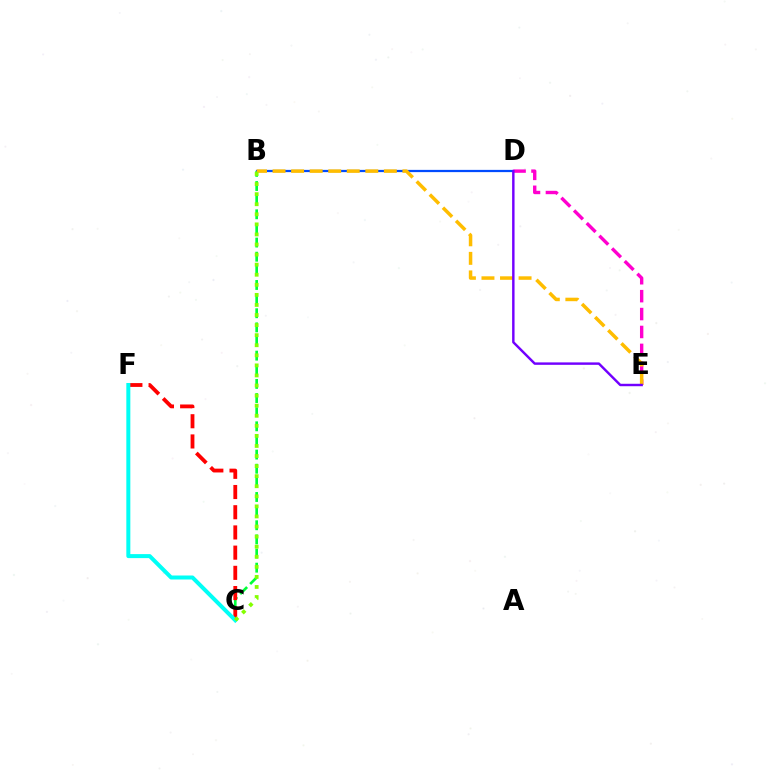{('B', 'D'): [{'color': '#004bff', 'line_style': 'solid', 'thickness': 1.62}], ('B', 'C'): [{'color': '#00ff39', 'line_style': 'dashed', 'thickness': 1.92}, {'color': '#84ff00', 'line_style': 'dotted', 'thickness': 2.74}], ('D', 'E'): [{'color': '#ff00cf', 'line_style': 'dashed', 'thickness': 2.43}, {'color': '#7200ff', 'line_style': 'solid', 'thickness': 1.75}], ('B', 'E'): [{'color': '#ffbd00', 'line_style': 'dashed', 'thickness': 2.52}], ('C', 'F'): [{'color': '#ff0000', 'line_style': 'dashed', 'thickness': 2.74}, {'color': '#00fff6', 'line_style': 'solid', 'thickness': 2.88}]}